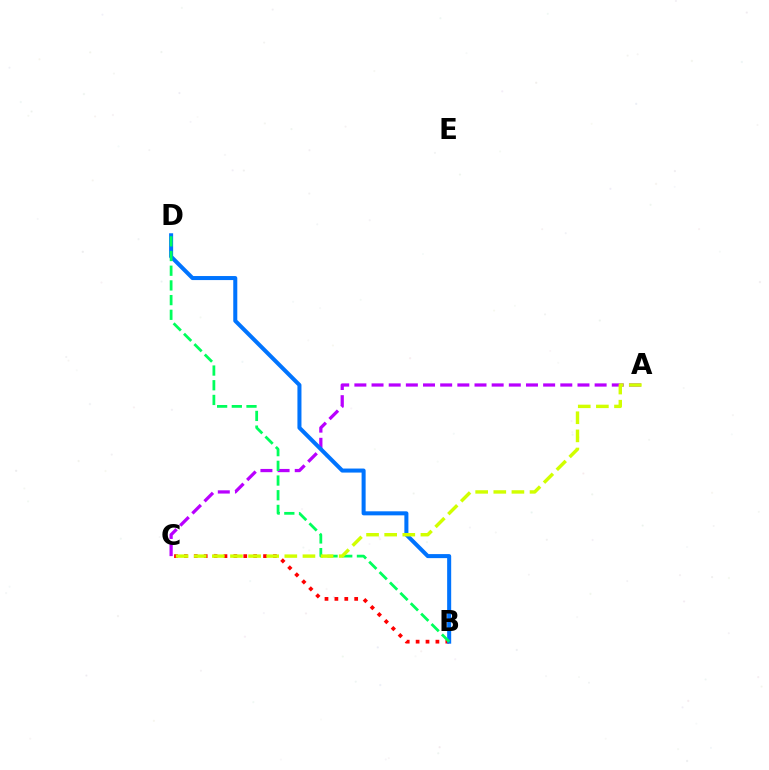{('A', 'C'): [{'color': '#b900ff', 'line_style': 'dashed', 'thickness': 2.33}, {'color': '#d1ff00', 'line_style': 'dashed', 'thickness': 2.46}], ('B', 'C'): [{'color': '#ff0000', 'line_style': 'dotted', 'thickness': 2.69}], ('B', 'D'): [{'color': '#0074ff', 'line_style': 'solid', 'thickness': 2.9}, {'color': '#00ff5c', 'line_style': 'dashed', 'thickness': 2.0}]}